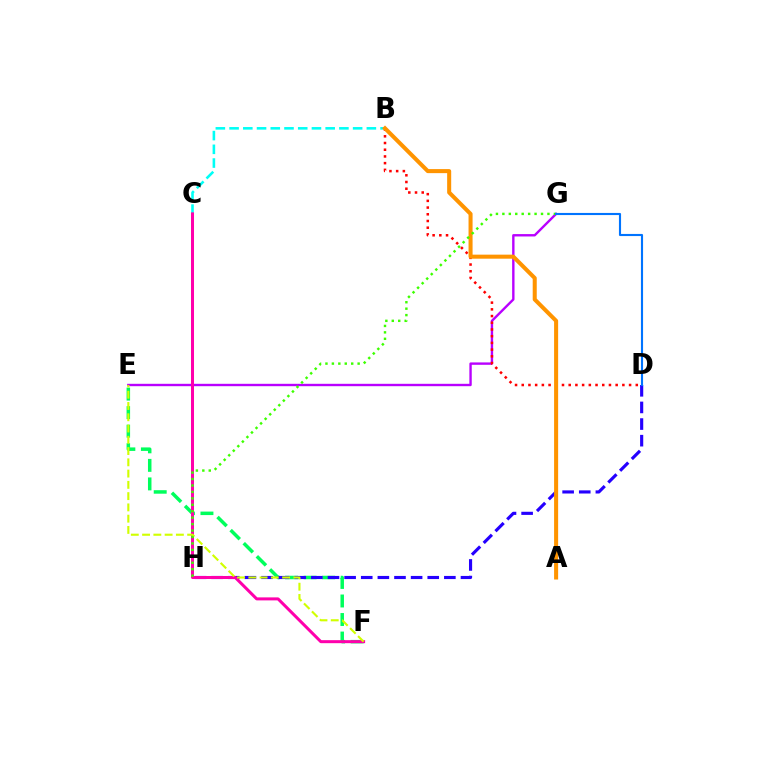{('E', 'F'): [{'color': '#00ff5c', 'line_style': 'dashed', 'thickness': 2.52}, {'color': '#d1ff00', 'line_style': 'dashed', 'thickness': 1.53}], ('E', 'G'): [{'color': '#b900ff', 'line_style': 'solid', 'thickness': 1.72}], ('B', 'D'): [{'color': '#ff0000', 'line_style': 'dotted', 'thickness': 1.82}], ('B', 'C'): [{'color': '#00fff6', 'line_style': 'dashed', 'thickness': 1.86}], ('D', 'H'): [{'color': '#2500ff', 'line_style': 'dashed', 'thickness': 2.26}], ('C', 'F'): [{'color': '#ff00ac', 'line_style': 'solid', 'thickness': 2.17}], ('A', 'B'): [{'color': '#ff9400', 'line_style': 'solid', 'thickness': 2.91}], ('G', 'H'): [{'color': '#3dff00', 'line_style': 'dotted', 'thickness': 1.75}], ('D', 'G'): [{'color': '#0074ff', 'line_style': 'solid', 'thickness': 1.53}]}